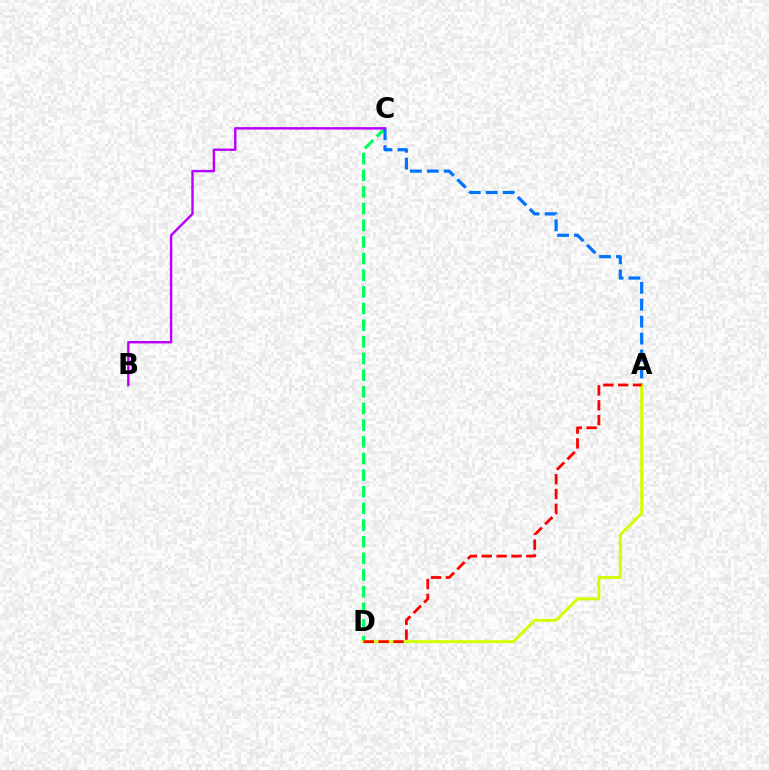{('C', 'D'): [{'color': '#00ff5c', 'line_style': 'dashed', 'thickness': 2.26}], ('A', 'C'): [{'color': '#0074ff', 'line_style': 'dashed', 'thickness': 2.3}], ('A', 'D'): [{'color': '#d1ff00', 'line_style': 'solid', 'thickness': 2.11}, {'color': '#ff0000', 'line_style': 'dashed', 'thickness': 2.02}], ('B', 'C'): [{'color': '#b900ff', 'line_style': 'solid', 'thickness': 1.74}]}